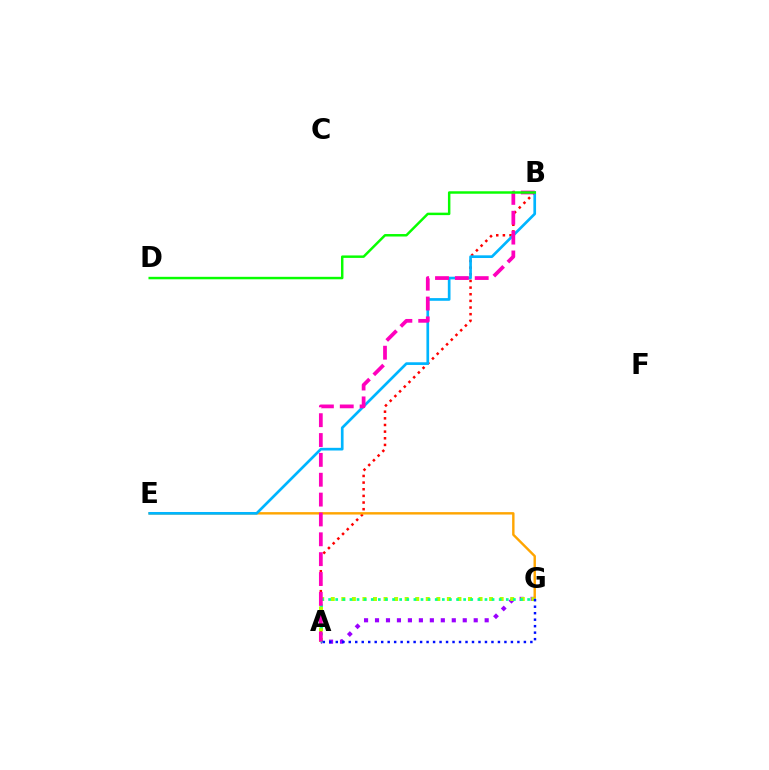{('A', 'B'): [{'color': '#ff0000', 'line_style': 'dotted', 'thickness': 1.81}, {'color': '#ff00bd', 'line_style': 'dashed', 'thickness': 2.7}], ('A', 'G'): [{'color': '#9b00ff', 'line_style': 'dotted', 'thickness': 2.98}, {'color': '#b3ff00', 'line_style': 'dotted', 'thickness': 2.87}, {'color': '#00ff9d', 'line_style': 'dotted', 'thickness': 1.93}, {'color': '#0010ff', 'line_style': 'dotted', 'thickness': 1.76}], ('E', 'G'): [{'color': '#ffa500', 'line_style': 'solid', 'thickness': 1.74}], ('B', 'E'): [{'color': '#00b5ff', 'line_style': 'solid', 'thickness': 1.93}], ('B', 'D'): [{'color': '#08ff00', 'line_style': 'solid', 'thickness': 1.78}]}